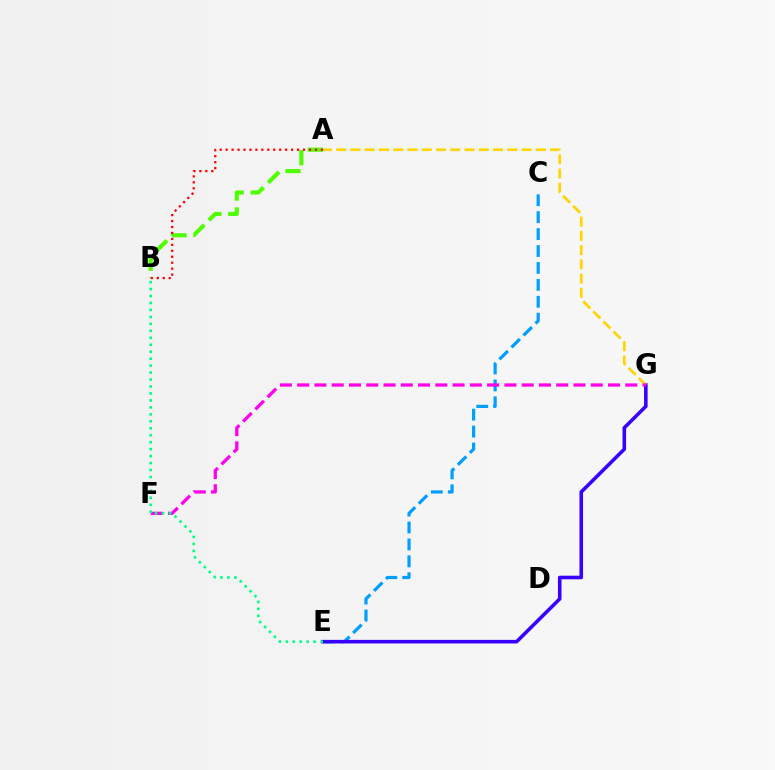{('C', 'E'): [{'color': '#009eff', 'line_style': 'dashed', 'thickness': 2.3}], ('E', 'G'): [{'color': '#3700ff', 'line_style': 'solid', 'thickness': 2.58}], ('A', 'B'): [{'color': '#4fff00', 'line_style': 'dashed', 'thickness': 2.97}, {'color': '#ff0000', 'line_style': 'dotted', 'thickness': 1.62}], ('A', 'G'): [{'color': '#ffd500', 'line_style': 'dashed', 'thickness': 1.94}], ('F', 'G'): [{'color': '#ff00ed', 'line_style': 'dashed', 'thickness': 2.35}], ('B', 'E'): [{'color': '#00ff86', 'line_style': 'dotted', 'thickness': 1.89}]}